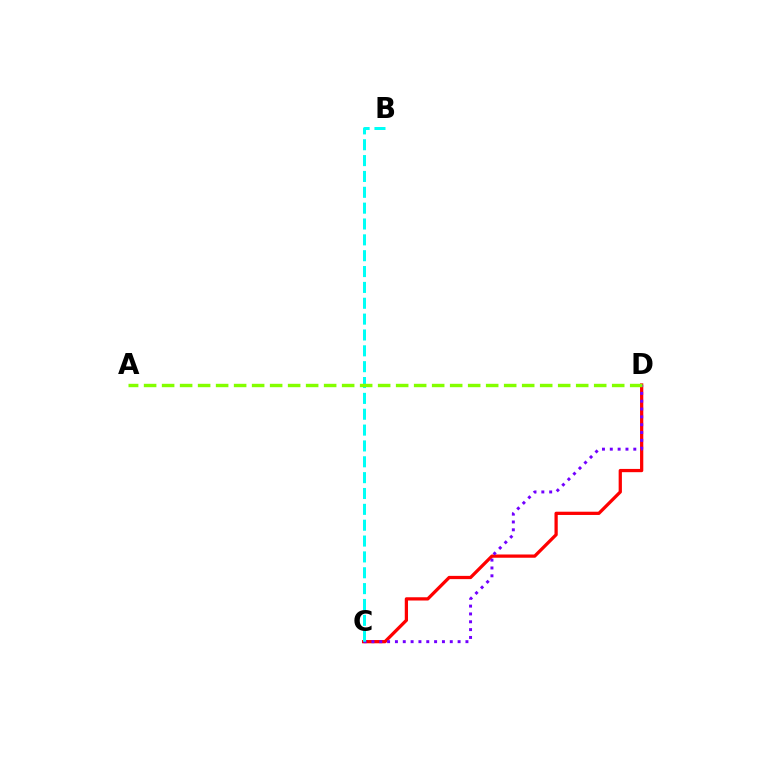{('C', 'D'): [{'color': '#ff0000', 'line_style': 'solid', 'thickness': 2.34}, {'color': '#7200ff', 'line_style': 'dotted', 'thickness': 2.13}], ('B', 'C'): [{'color': '#00fff6', 'line_style': 'dashed', 'thickness': 2.15}], ('A', 'D'): [{'color': '#84ff00', 'line_style': 'dashed', 'thickness': 2.45}]}